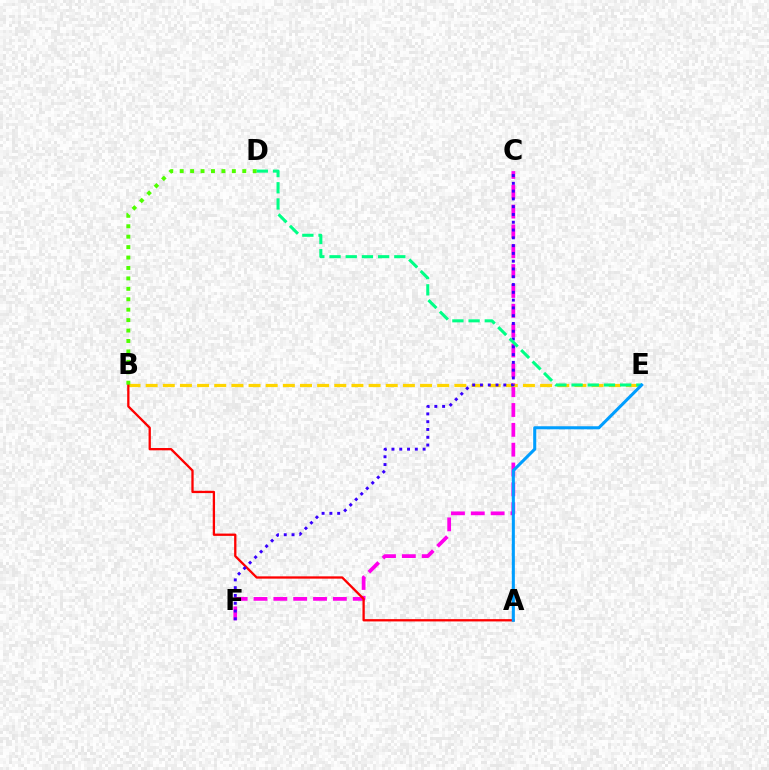{('C', 'F'): [{'color': '#ff00ed', 'line_style': 'dashed', 'thickness': 2.7}, {'color': '#3700ff', 'line_style': 'dotted', 'thickness': 2.12}], ('B', 'E'): [{'color': '#ffd500', 'line_style': 'dashed', 'thickness': 2.33}], ('A', 'B'): [{'color': '#ff0000', 'line_style': 'solid', 'thickness': 1.66}], ('B', 'D'): [{'color': '#4fff00', 'line_style': 'dotted', 'thickness': 2.83}], ('D', 'E'): [{'color': '#00ff86', 'line_style': 'dashed', 'thickness': 2.2}], ('A', 'E'): [{'color': '#009eff', 'line_style': 'solid', 'thickness': 2.2}]}